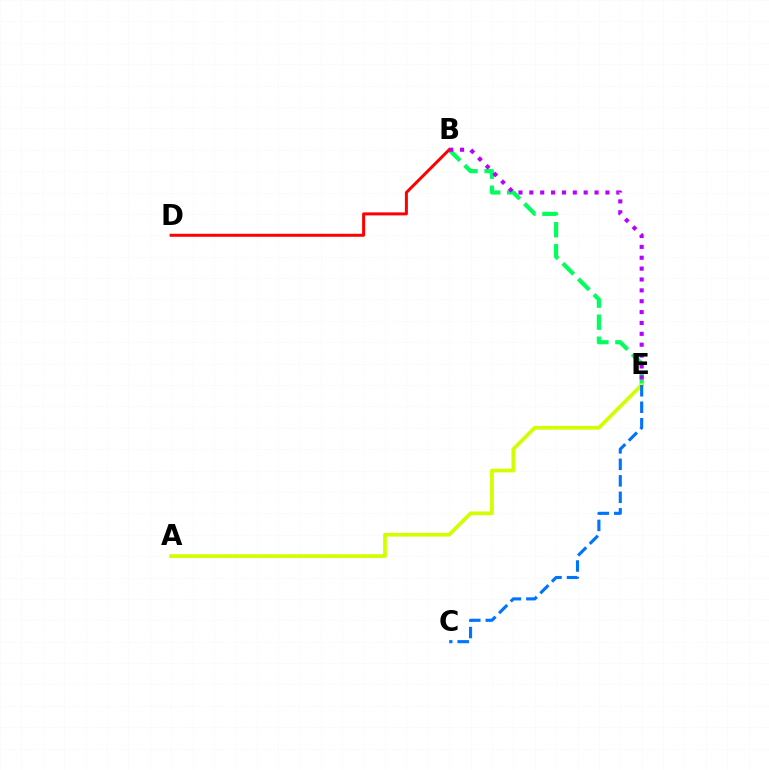{('B', 'E'): [{'color': '#00ff5c', 'line_style': 'dashed', 'thickness': 2.99}, {'color': '#b900ff', 'line_style': 'dotted', 'thickness': 2.95}], ('A', 'E'): [{'color': '#d1ff00', 'line_style': 'solid', 'thickness': 2.69}], ('B', 'D'): [{'color': '#ff0000', 'line_style': 'solid', 'thickness': 2.16}], ('C', 'E'): [{'color': '#0074ff', 'line_style': 'dashed', 'thickness': 2.24}]}